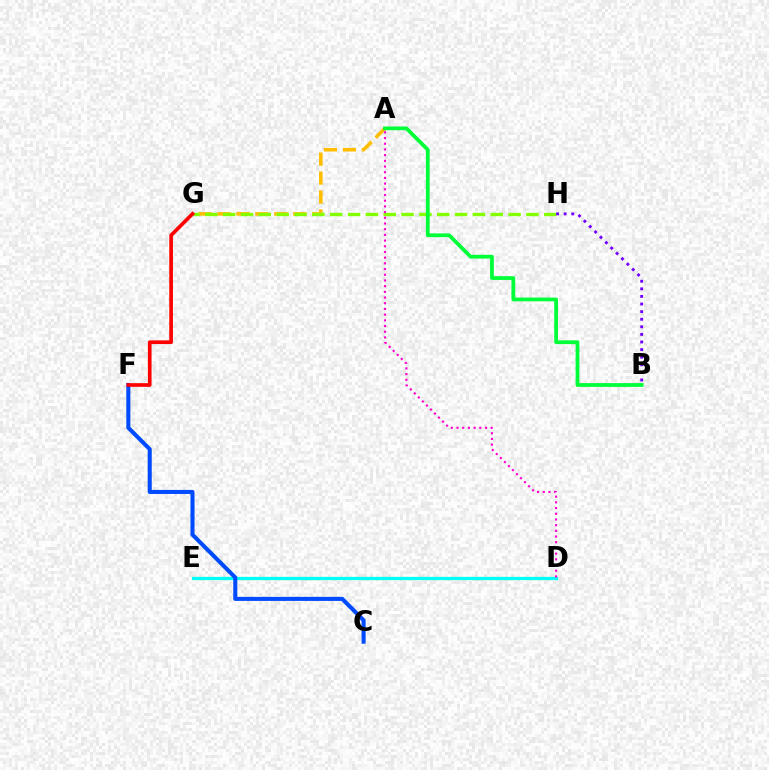{('A', 'G'): [{'color': '#ffbd00', 'line_style': 'dashed', 'thickness': 2.58}], ('D', 'E'): [{'color': '#00fff6', 'line_style': 'solid', 'thickness': 2.37}], ('C', 'F'): [{'color': '#004bff', 'line_style': 'solid', 'thickness': 2.92}], ('G', 'H'): [{'color': '#84ff00', 'line_style': 'dashed', 'thickness': 2.42}], ('B', 'H'): [{'color': '#7200ff', 'line_style': 'dotted', 'thickness': 2.06}], ('A', 'D'): [{'color': '#ff00cf', 'line_style': 'dotted', 'thickness': 1.55}], ('F', 'G'): [{'color': '#ff0000', 'line_style': 'solid', 'thickness': 2.64}], ('A', 'B'): [{'color': '#00ff39', 'line_style': 'solid', 'thickness': 2.72}]}